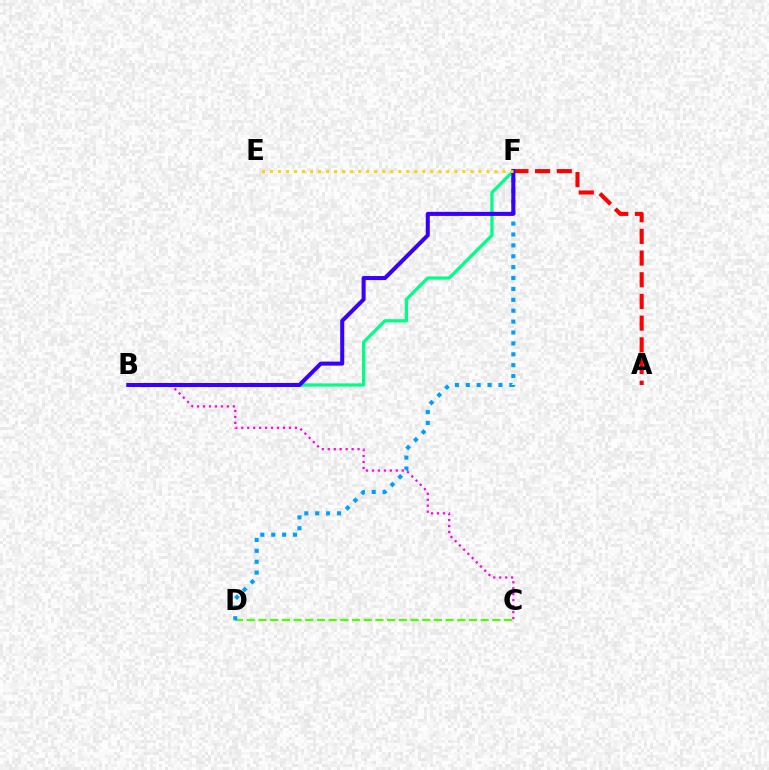{('B', 'C'): [{'color': '#ff00ed', 'line_style': 'dotted', 'thickness': 1.62}], ('C', 'D'): [{'color': '#4fff00', 'line_style': 'dashed', 'thickness': 1.59}], ('A', 'F'): [{'color': '#ff0000', 'line_style': 'dashed', 'thickness': 2.95}], ('B', 'F'): [{'color': '#00ff86', 'line_style': 'solid', 'thickness': 2.35}, {'color': '#3700ff', 'line_style': 'solid', 'thickness': 2.91}], ('D', 'F'): [{'color': '#009eff', 'line_style': 'dotted', 'thickness': 2.96}], ('E', 'F'): [{'color': '#ffd500', 'line_style': 'dotted', 'thickness': 2.18}]}